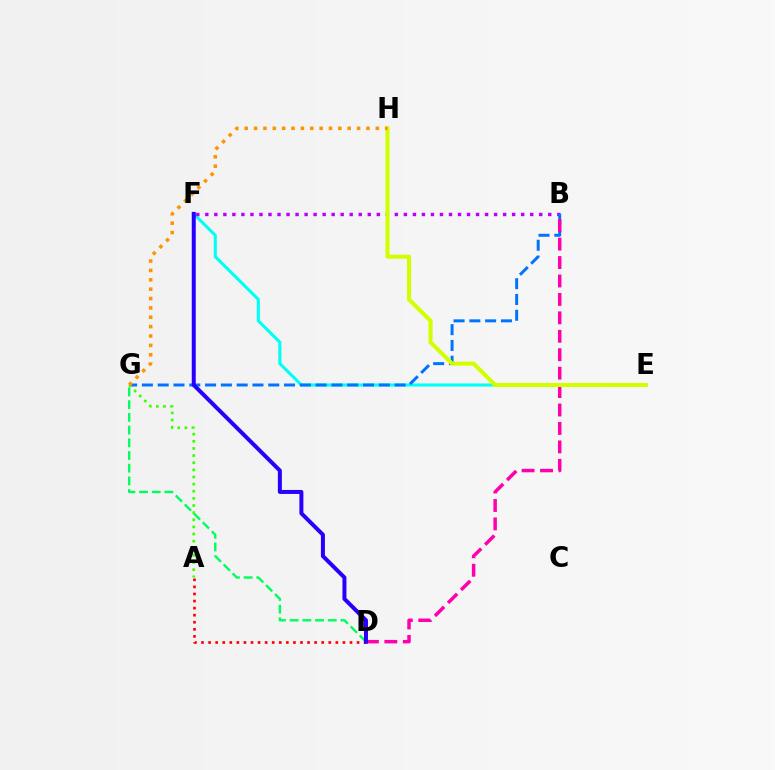{('D', 'G'): [{'color': '#00ff5c', 'line_style': 'dashed', 'thickness': 1.73}], ('E', 'F'): [{'color': '#00fff6', 'line_style': 'solid', 'thickness': 2.22}], ('B', 'F'): [{'color': '#b900ff', 'line_style': 'dotted', 'thickness': 2.45}], ('B', 'G'): [{'color': '#0074ff', 'line_style': 'dashed', 'thickness': 2.15}], ('A', 'D'): [{'color': '#ff0000', 'line_style': 'dotted', 'thickness': 1.92}], ('B', 'D'): [{'color': '#ff00ac', 'line_style': 'dashed', 'thickness': 2.5}], ('E', 'H'): [{'color': '#d1ff00', 'line_style': 'solid', 'thickness': 2.92}], ('A', 'G'): [{'color': '#3dff00', 'line_style': 'dotted', 'thickness': 1.94}], ('D', 'F'): [{'color': '#2500ff', 'line_style': 'solid', 'thickness': 2.88}], ('G', 'H'): [{'color': '#ff9400', 'line_style': 'dotted', 'thickness': 2.54}]}